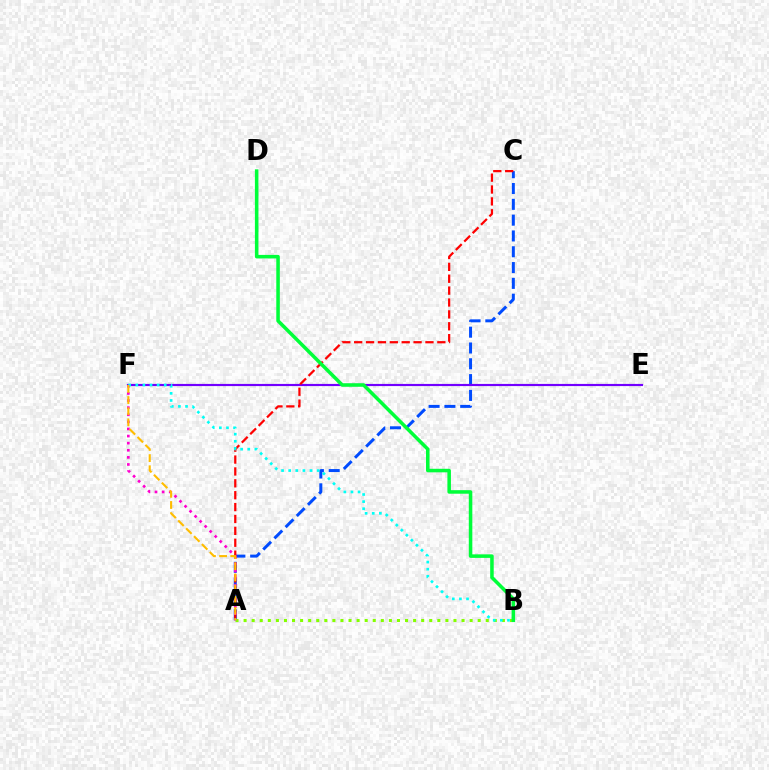{('A', 'C'): [{'color': '#004bff', 'line_style': 'dashed', 'thickness': 2.15}, {'color': '#ff0000', 'line_style': 'dashed', 'thickness': 1.61}], ('E', 'F'): [{'color': '#7200ff', 'line_style': 'solid', 'thickness': 1.56}], ('A', 'B'): [{'color': '#84ff00', 'line_style': 'dotted', 'thickness': 2.19}], ('A', 'F'): [{'color': '#ff00cf', 'line_style': 'dotted', 'thickness': 1.93}, {'color': '#ffbd00', 'line_style': 'dashed', 'thickness': 1.51}], ('B', 'F'): [{'color': '#00fff6', 'line_style': 'dotted', 'thickness': 1.93}], ('B', 'D'): [{'color': '#00ff39', 'line_style': 'solid', 'thickness': 2.55}]}